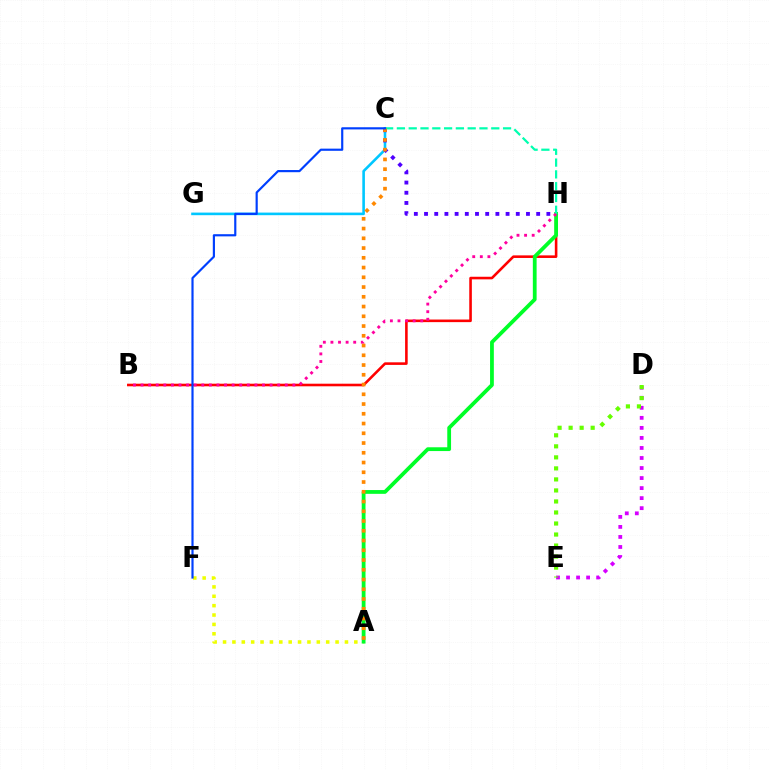{('C', 'G'): [{'color': '#00c7ff', 'line_style': 'solid', 'thickness': 1.88}], ('D', 'E'): [{'color': '#d600ff', 'line_style': 'dotted', 'thickness': 2.73}, {'color': '#66ff00', 'line_style': 'dotted', 'thickness': 3.0}], ('B', 'H'): [{'color': '#ff0000', 'line_style': 'solid', 'thickness': 1.87}, {'color': '#ff00a0', 'line_style': 'dotted', 'thickness': 2.06}], ('C', 'H'): [{'color': '#4f00ff', 'line_style': 'dotted', 'thickness': 2.77}, {'color': '#00ffaf', 'line_style': 'dashed', 'thickness': 1.6}], ('A', 'F'): [{'color': '#eeff00', 'line_style': 'dotted', 'thickness': 2.55}], ('A', 'H'): [{'color': '#00ff27', 'line_style': 'solid', 'thickness': 2.72}], ('A', 'C'): [{'color': '#ff8800', 'line_style': 'dotted', 'thickness': 2.65}], ('C', 'F'): [{'color': '#003fff', 'line_style': 'solid', 'thickness': 1.56}]}